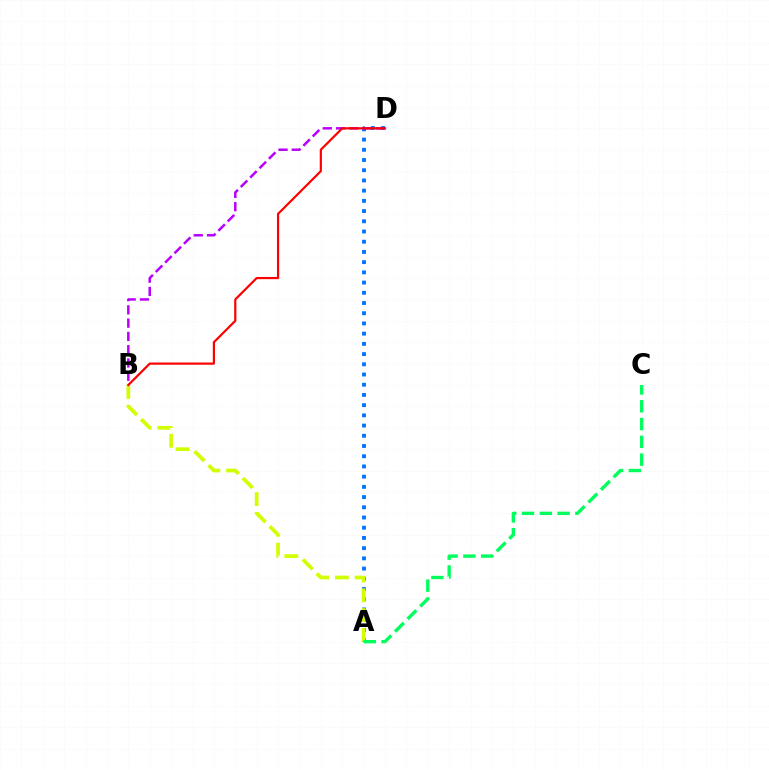{('A', 'D'): [{'color': '#0074ff', 'line_style': 'dotted', 'thickness': 2.78}], ('A', 'B'): [{'color': '#d1ff00', 'line_style': 'dashed', 'thickness': 2.69}], ('B', 'D'): [{'color': '#b900ff', 'line_style': 'dashed', 'thickness': 1.8}, {'color': '#ff0000', 'line_style': 'solid', 'thickness': 1.58}], ('A', 'C'): [{'color': '#00ff5c', 'line_style': 'dashed', 'thickness': 2.42}]}